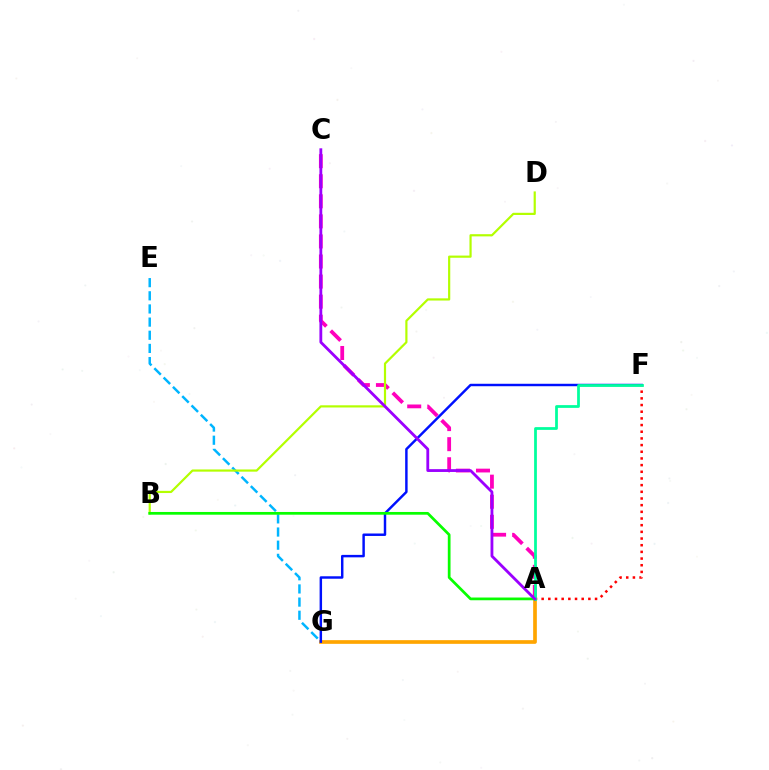{('E', 'G'): [{'color': '#00b5ff', 'line_style': 'dashed', 'thickness': 1.79}], ('A', 'C'): [{'color': '#ff00bd', 'line_style': 'dashed', 'thickness': 2.73}, {'color': '#9b00ff', 'line_style': 'solid', 'thickness': 2.03}], ('A', 'G'): [{'color': '#ffa500', 'line_style': 'solid', 'thickness': 2.66}], ('B', 'D'): [{'color': '#b3ff00', 'line_style': 'solid', 'thickness': 1.58}], ('F', 'G'): [{'color': '#0010ff', 'line_style': 'solid', 'thickness': 1.77}], ('A', 'F'): [{'color': '#ff0000', 'line_style': 'dotted', 'thickness': 1.81}, {'color': '#00ff9d', 'line_style': 'solid', 'thickness': 1.98}], ('A', 'B'): [{'color': '#08ff00', 'line_style': 'solid', 'thickness': 1.97}]}